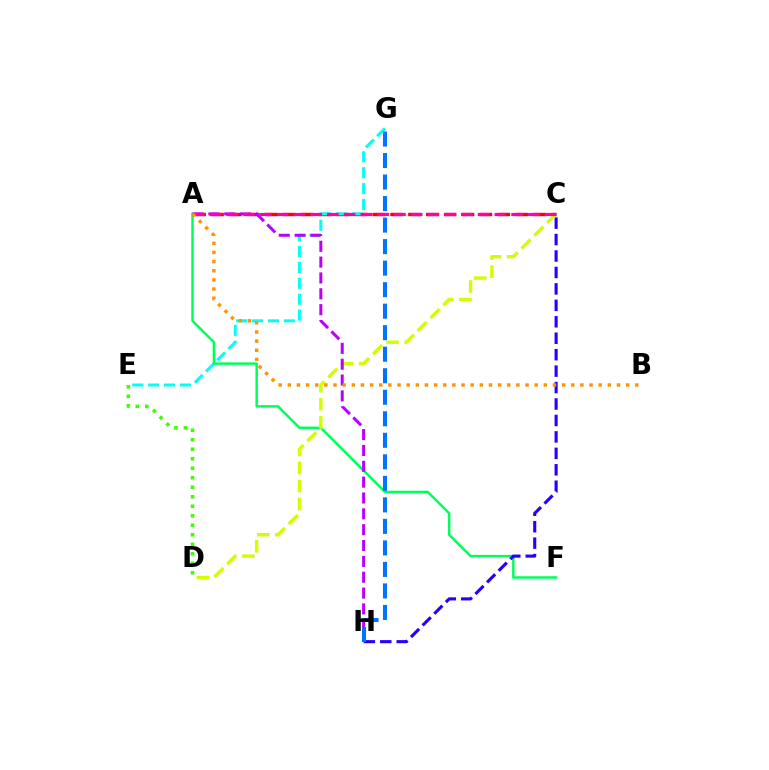{('D', 'E'): [{'color': '#3dff00', 'line_style': 'dotted', 'thickness': 2.58}], ('A', 'C'): [{'color': '#ff0000', 'line_style': 'dashed', 'thickness': 2.43}, {'color': '#ff00ac', 'line_style': 'dashed', 'thickness': 2.28}], ('E', 'G'): [{'color': '#00fff6', 'line_style': 'dashed', 'thickness': 2.16}], ('A', 'F'): [{'color': '#00ff5c', 'line_style': 'solid', 'thickness': 1.79}], ('C', 'H'): [{'color': '#2500ff', 'line_style': 'dashed', 'thickness': 2.23}], ('C', 'D'): [{'color': '#d1ff00', 'line_style': 'dashed', 'thickness': 2.46}], ('A', 'H'): [{'color': '#b900ff', 'line_style': 'dashed', 'thickness': 2.15}], ('A', 'B'): [{'color': '#ff9400', 'line_style': 'dotted', 'thickness': 2.48}], ('G', 'H'): [{'color': '#0074ff', 'line_style': 'dashed', 'thickness': 2.92}]}